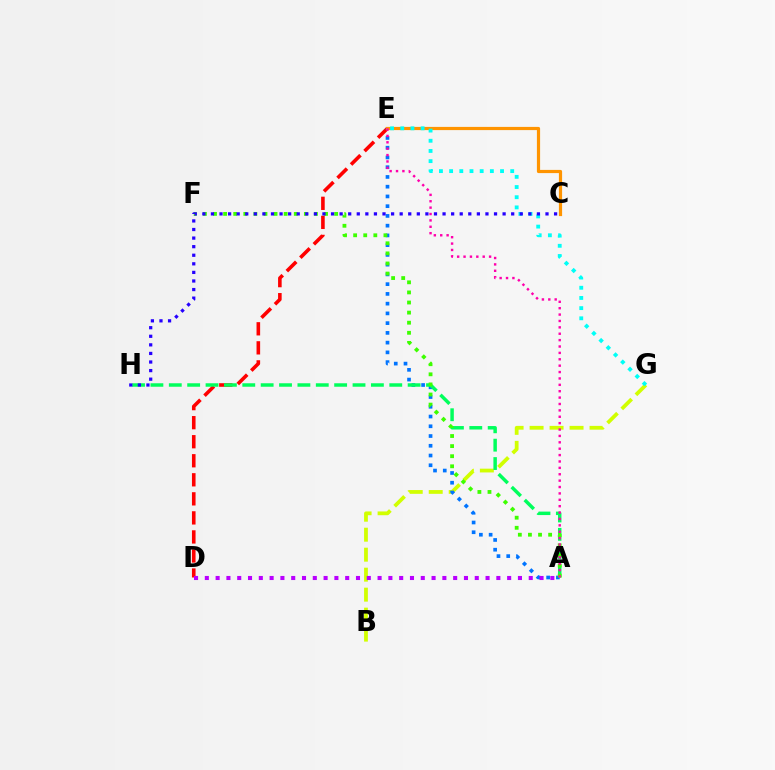{('D', 'E'): [{'color': '#ff0000', 'line_style': 'dashed', 'thickness': 2.59}], ('B', 'G'): [{'color': '#d1ff00', 'line_style': 'dashed', 'thickness': 2.71}], ('A', 'E'): [{'color': '#0074ff', 'line_style': 'dotted', 'thickness': 2.65}, {'color': '#ff00ac', 'line_style': 'dotted', 'thickness': 1.74}], ('A', 'H'): [{'color': '#00ff5c', 'line_style': 'dashed', 'thickness': 2.5}], ('C', 'E'): [{'color': '#ff9400', 'line_style': 'solid', 'thickness': 2.3}], ('E', 'G'): [{'color': '#00fff6', 'line_style': 'dotted', 'thickness': 2.77}], ('A', 'F'): [{'color': '#3dff00', 'line_style': 'dotted', 'thickness': 2.74}], ('C', 'H'): [{'color': '#2500ff', 'line_style': 'dotted', 'thickness': 2.33}], ('A', 'D'): [{'color': '#b900ff', 'line_style': 'dotted', 'thickness': 2.93}]}